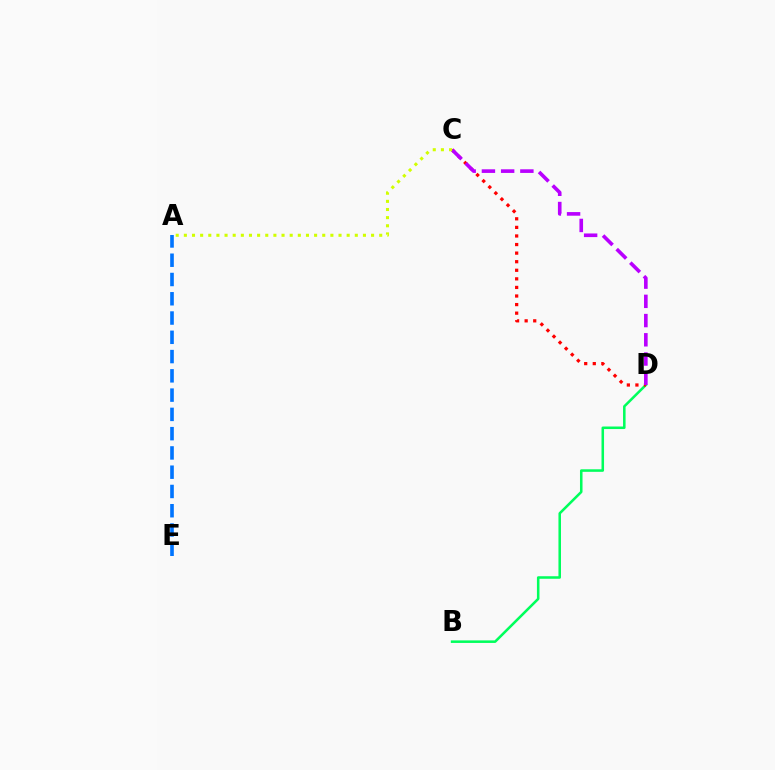{('B', 'D'): [{'color': '#00ff5c', 'line_style': 'solid', 'thickness': 1.83}], ('A', 'E'): [{'color': '#0074ff', 'line_style': 'dashed', 'thickness': 2.62}], ('C', 'D'): [{'color': '#ff0000', 'line_style': 'dotted', 'thickness': 2.33}, {'color': '#b900ff', 'line_style': 'dashed', 'thickness': 2.61}], ('A', 'C'): [{'color': '#d1ff00', 'line_style': 'dotted', 'thickness': 2.21}]}